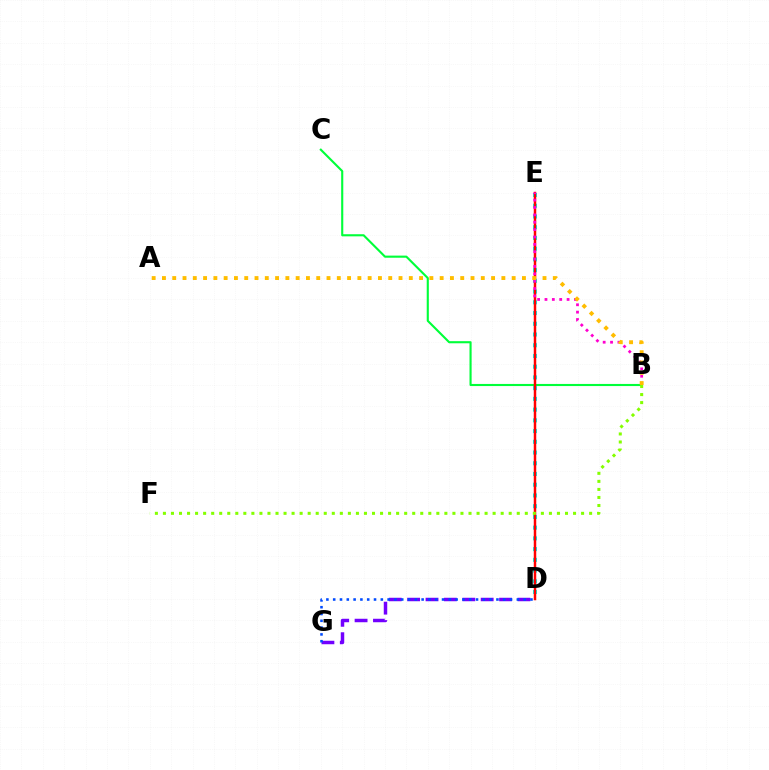{('D', 'G'): [{'color': '#7200ff', 'line_style': 'dashed', 'thickness': 2.5}, {'color': '#004bff', 'line_style': 'dotted', 'thickness': 1.85}], ('D', 'E'): [{'color': '#00fff6', 'line_style': 'dotted', 'thickness': 2.92}, {'color': '#ff0000', 'line_style': 'solid', 'thickness': 1.79}], ('B', 'C'): [{'color': '#00ff39', 'line_style': 'solid', 'thickness': 1.53}], ('B', 'E'): [{'color': '#ff00cf', 'line_style': 'dotted', 'thickness': 2.0}], ('A', 'B'): [{'color': '#ffbd00', 'line_style': 'dotted', 'thickness': 2.79}], ('B', 'F'): [{'color': '#84ff00', 'line_style': 'dotted', 'thickness': 2.18}]}